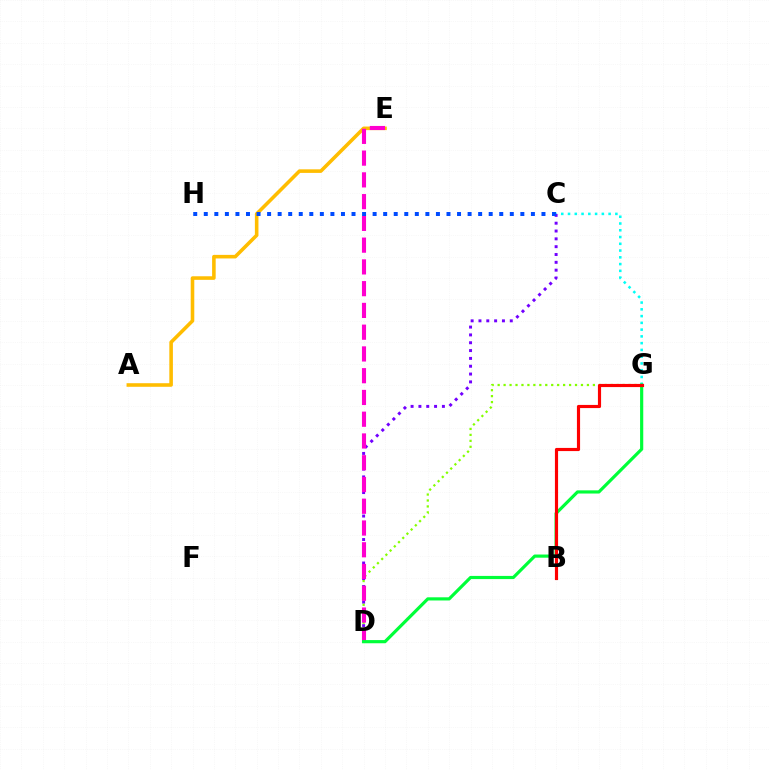{('C', 'G'): [{'color': '#00fff6', 'line_style': 'dotted', 'thickness': 1.84}], ('C', 'D'): [{'color': '#7200ff', 'line_style': 'dotted', 'thickness': 2.13}], ('A', 'E'): [{'color': '#ffbd00', 'line_style': 'solid', 'thickness': 2.57}], ('D', 'G'): [{'color': '#84ff00', 'line_style': 'dotted', 'thickness': 1.62}, {'color': '#00ff39', 'line_style': 'solid', 'thickness': 2.28}], ('D', 'E'): [{'color': '#ff00cf', 'line_style': 'dashed', 'thickness': 2.96}], ('C', 'H'): [{'color': '#004bff', 'line_style': 'dotted', 'thickness': 2.87}], ('B', 'G'): [{'color': '#ff0000', 'line_style': 'solid', 'thickness': 2.28}]}